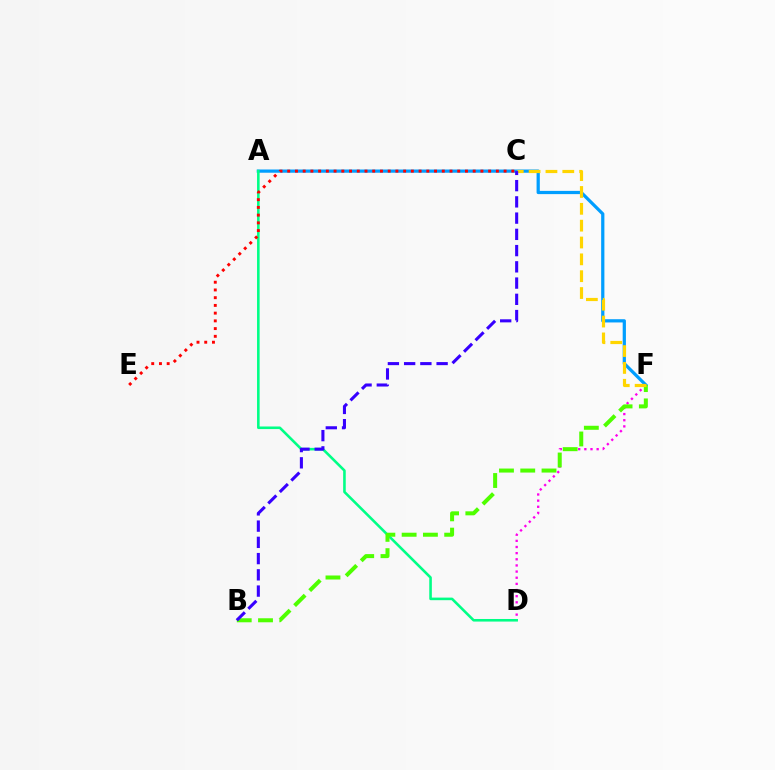{('A', 'F'): [{'color': '#009eff', 'line_style': 'solid', 'thickness': 2.33}], ('D', 'F'): [{'color': '#ff00ed', 'line_style': 'dotted', 'thickness': 1.67}], ('A', 'D'): [{'color': '#00ff86', 'line_style': 'solid', 'thickness': 1.86}], ('B', 'F'): [{'color': '#4fff00', 'line_style': 'dashed', 'thickness': 2.89}], ('C', 'E'): [{'color': '#ff0000', 'line_style': 'dotted', 'thickness': 2.1}], ('C', 'F'): [{'color': '#ffd500', 'line_style': 'dashed', 'thickness': 2.29}], ('B', 'C'): [{'color': '#3700ff', 'line_style': 'dashed', 'thickness': 2.21}]}